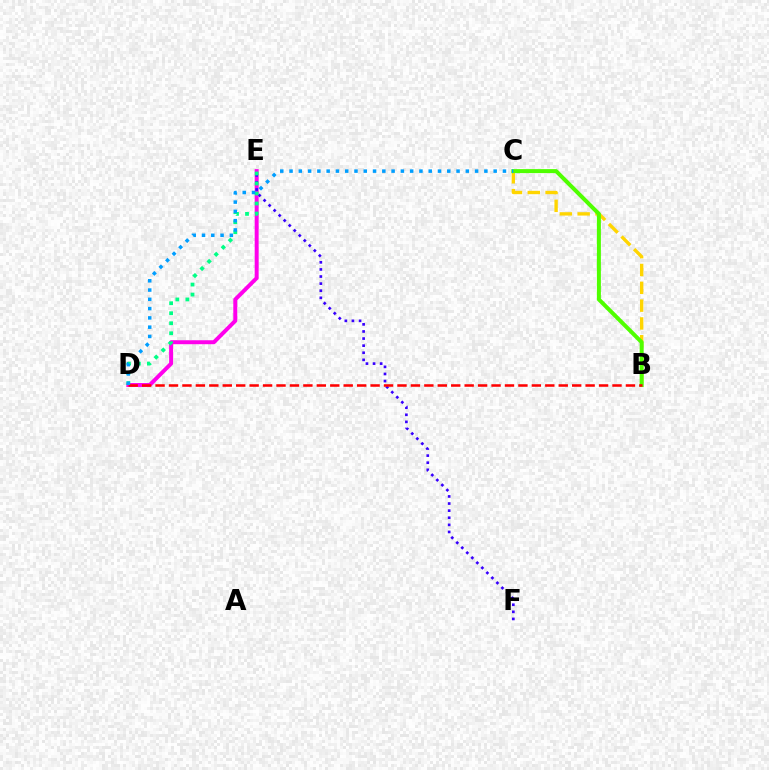{('D', 'E'): [{'color': '#ff00ed', 'line_style': 'solid', 'thickness': 2.85}, {'color': '#00ff86', 'line_style': 'dotted', 'thickness': 2.72}], ('E', 'F'): [{'color': '#3700ff', 'line_style': 'dotted', 'thickness': 1.93}], ('B', 'C'): [{'color': '#ffd500', 'line_style': 'dashed', 'thickness': 2.42}, {'color': '#4fff00', 'line_style': 'solid', 'thickness': 2.88}], ('B', 'D'): [{'color': '#ff0000', 'line_style': 'dashed', 'thickness': 1.83}], ('C', 'D'): [{'color': '#009eff', 'line_style': 'dotted', 'thickness': 2.52}]}